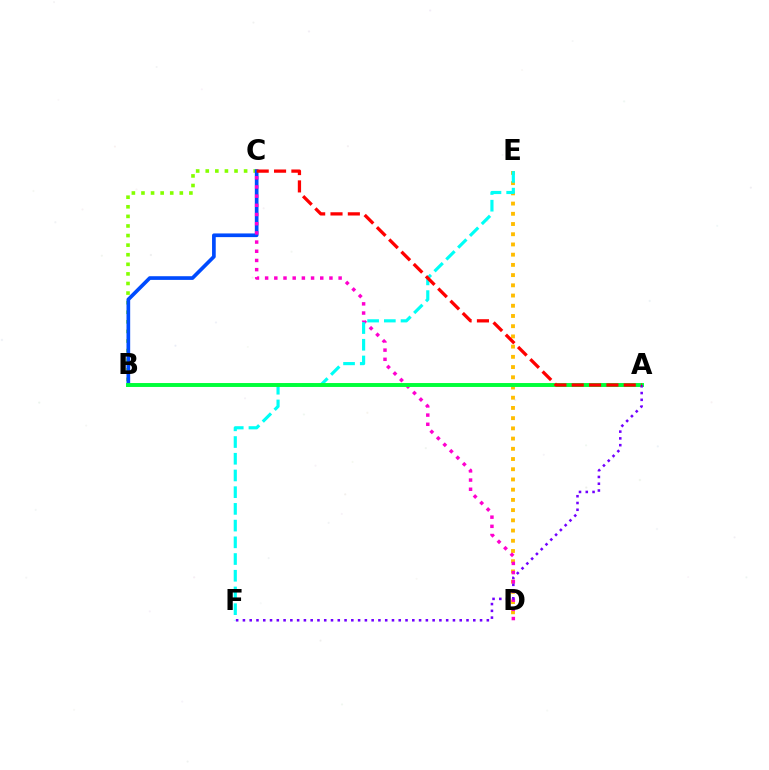{('B', 'C'): [{'color': '#84ff00', 'line_style': 'dotted', 'thickness': 2.6}, {'color': '#004bff', 'line_style': 'solid', 'thickness': 2.65}], ('D', 'E'): [{'color': '#ffbd00', 'line_style': 'dotted', 'thickness': 2.78}], ('C', 'D'): [{'color': '#ff00cf', 'line_style': 'dotted', 'thickness': 2.5}], ('E', 'F'): [{'color': '#00fff6', 'line_style': 'dashed', 'thickness': 2.27}], ('A', 'B'): [{'color': '#00ff39', 'line_style': 'solid', 'thickness': 2.83}], ('A', 'F'): [{'color': '#7200ff', 'line_style': 'dotted', 'thickness': 1.84}], ('A', 'C'): [{'color': '#ff0000', 'line_style': 'dashed', 'thickness': 2.36}]}